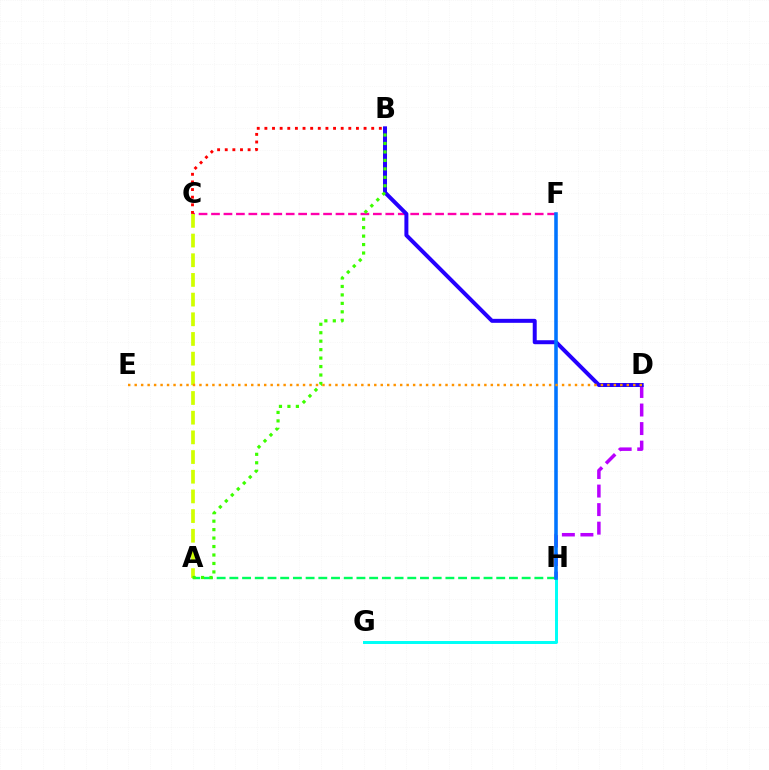{('G', 'H'): [{'color': '#00fff6', 'line_style': 'solid', 'thickness': 2.14}], ('C', 'F'): [{'color': '#ff00ac', 'line_style': 'dashed', 'thickness': 1.69}], ('A', 'H'): [{'color': '#00ff5c', 'line_style': 'dashed', 'thickness': 1.73}], ('B', 'C'): [{'color': '#ff0000', 'line_style': 'dotted', 'thickness': 2.07}], ('A', 'C'): [{'color': '#d1ff00', 'line_style': 'dashed', 'thickness': 2.67}], ('D', 'H'): [{'color': '#b900ff', 'line_style': 'dashed', 'thickness': 2.52}], ('B', 'D'): [{'color': '#2500ff', 'line_style': 'solid', 'thickness': 2.87}], ('F', 'H'): [{'color': '#0074ff', 'line_style': 'solid', 'thickness': 2.57}], ('A', 'B'): [{'color': '#3dff00', 'line_style': 'dotted', 'thickness': 2.3}], ('D', 'E'): [{'color': '#ff9400', 'line_style': 'dotted', 'thickness': 1.76}]}